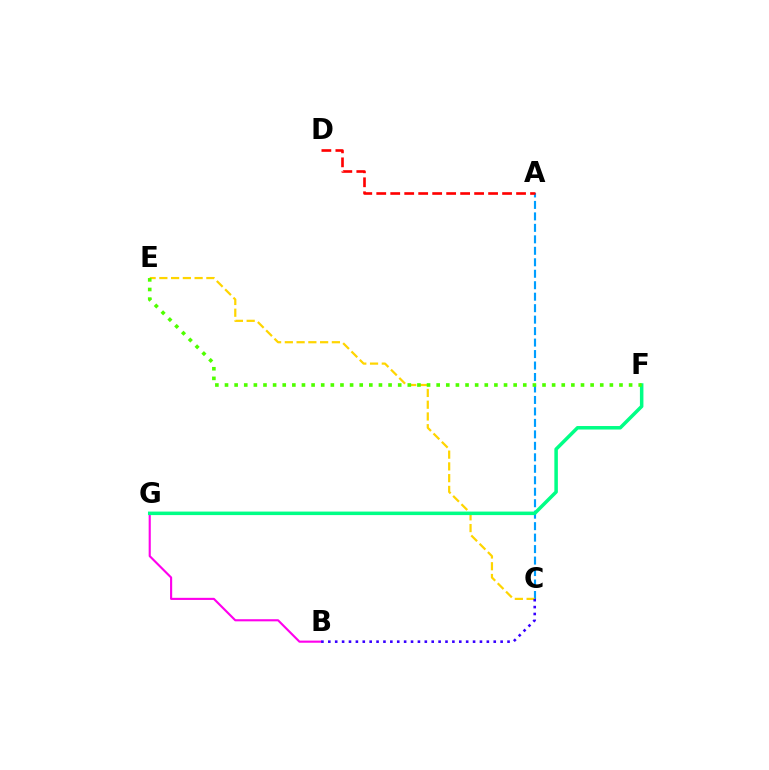{('B', 'G'): [{'color': '#ff00ed', 'line_style': 'solid', 'thickness': 1.53}], ('A', 'C'): [{'color': '#009eff', 'line_style': 'dashed', 'thickness': 1.56}], ('C', 'E'): [{'color': '#ffd500', 'line_style': 'dashed', 'thickness': 1.6}], ('A', 'D'): [{'color': '#ff0000', 'line_style': 'dashed', 'thickness': 1.9}], ('F', 'G'): [{'color': '#00ff86', 'line_style': 'solid', 'thickness': 2.53}], ('B', 'C'): [{'color': '#3700ff', 'line_style': 'dotted', 'thickness': 1.87}], ('E', 'F'): [{'color': '#4fff00', 'line_style': 'dotted', 'thickness': 2.61}]}